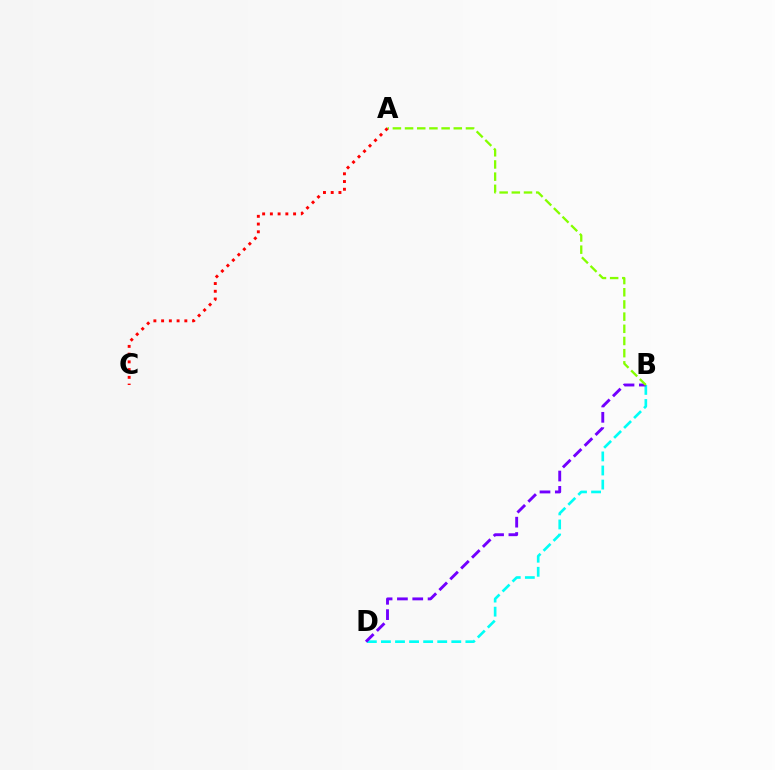{('B', 'D'): [{'color': '#00fff6', 'line_style': 'dashed', 'thickness': 1.91}, {'color': '#7200ff', 'line_style': 'dashed', 'thickness': 2.08}], ('A', 'B'): [{'color': '#84ff00', 'line_style': 'dashed', 'thickness': 1.65}], ('A', 'C'): [{'color': '#ff0000', 'line_style': 'dotted', 'thickness': 2.1}]}